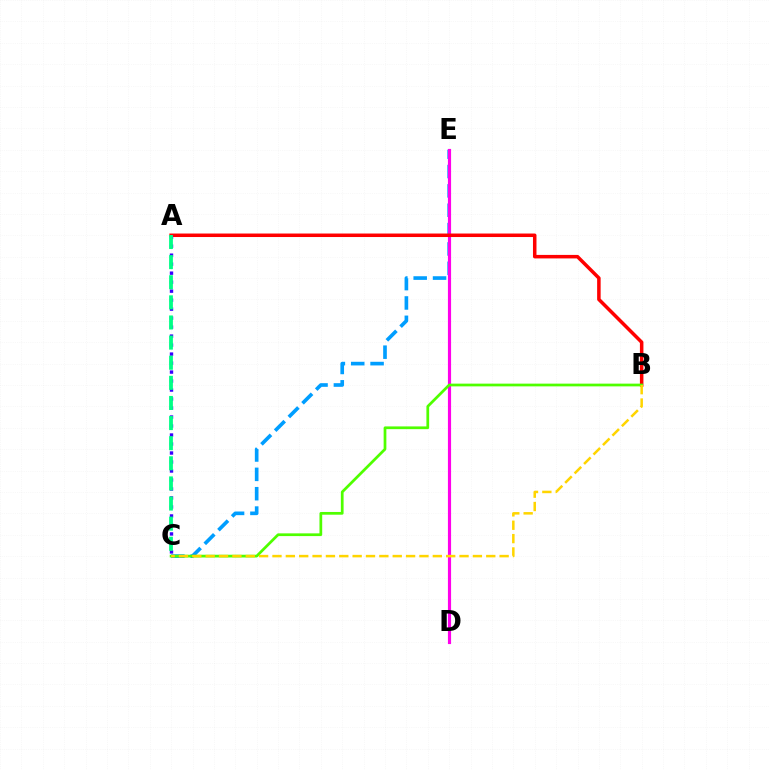{('C', 'E'): [{'color': '#009eff', 'line_style': 'dashed', 'thickness': 2.63}], ('D', 'E'): [{'color': '#ff00ed', 'line_style': 'solid', 'thickness': 2.27}], ('A', 'B'): [{'color': '#ff0000', 'line_style': 'solid', 'thickness': 2.53}], ('A', 'C'): [{'color': '#3700ff', 'line_style': 'dotted', 'thickness': 2.44}, {'color': '#00ff86', 'line_style': 'dashed', 'thickness': 2.73}], ('B', 'C'): [{'color': '#4fff00', 'line_style': 'solid', 'thickness': 1.97}, {'color': '#ffd500', 'line_style': 'dashed', 'thickness': 1.82}]}